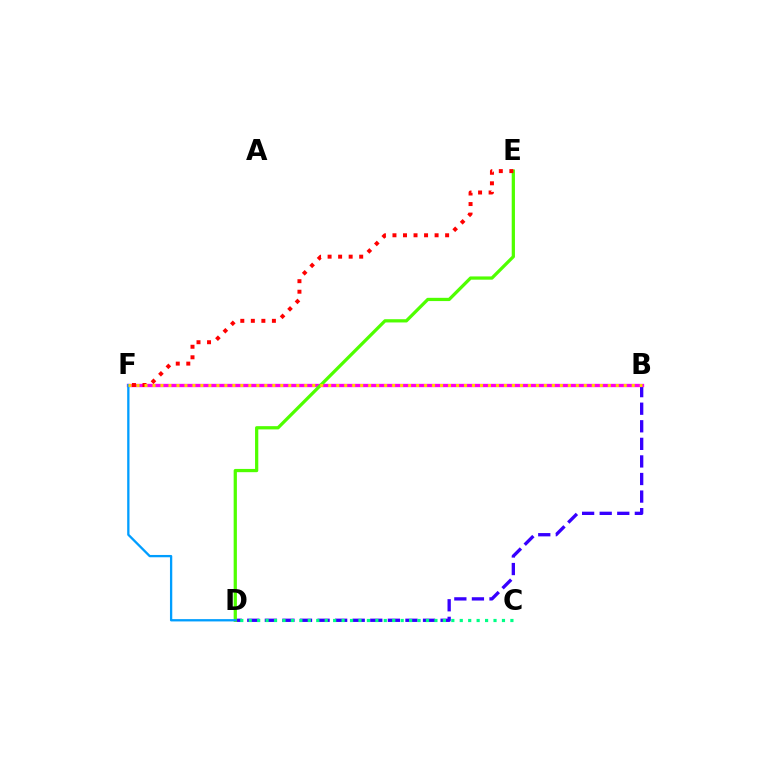{('B', 'D'): [{'color': '#3700ff', 'line_style': 'dashed', 'thickness': 2.39}], ('B', 'F'): [{'color': '#ff00ed', 'line_style': 'solid', 'thickness': 2.39}, {'color': '#ffd500', 'line_style': 'dotted', 'thickness': 2.17}], ('C', 'D'): [{'color': '#00ff86', 'line_style': 'dotted', 'thickness': 2.29}], ('D', 'E'): [{'color': '#4fff00', 'line_style': 'solid', 'thickness': 2.34}], ('D', 'F'): [{'color': '#009eff', 'line_style': 'solid', 'thickness': 1.66}], ('E', 'F'): [{'color': '#ff0000', 'line_style': 'dotted', 'thickness': 2.86}]}